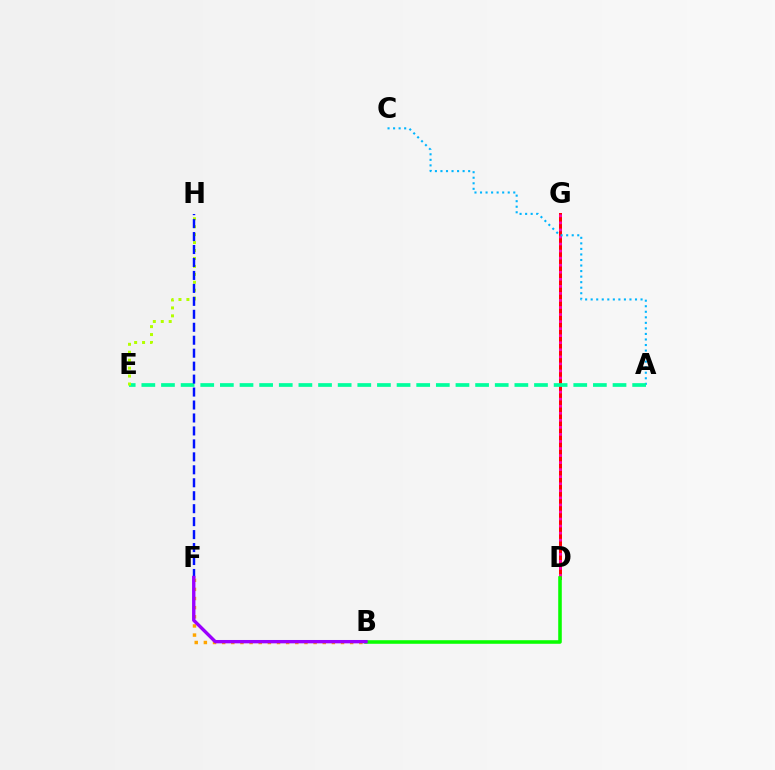{('B', 'F'): [{'color': '#ffa500', 'line_style': 'dotted', 'thickness': 2.48}, {'color': '#9b00ff', 'line_style': 'solid', 'thickness': 2.42}], ('D', 'G'): [{'color': '#ff0000', 'line_style': 'solid', 'thickness': 2.16}, {'color': '#ff00bd', 'line_style': 'dotted', 'thickness': 1.92}], ('B', 'D'): [{'color': '#08ff00', 'line_style': 'solid', 'thickness': 2.57}], ('A', 'C'): [{'color': '#00b5ff', 'line_style': 'dotted', 'thickness': 1.51}], ('A', 'E'): [{'color': '#00ff9d', 'line_style': 'dashed', 'thickness': 2.67}], ('E', 'H'): [{'color': '#b3ff00', 'line_style': 'dotted', 'thickness': 2.16}], ('F', 'H'): [{'color': '#0010ff', 'line_style': 'dashed', 'thickness': 1.76}]}